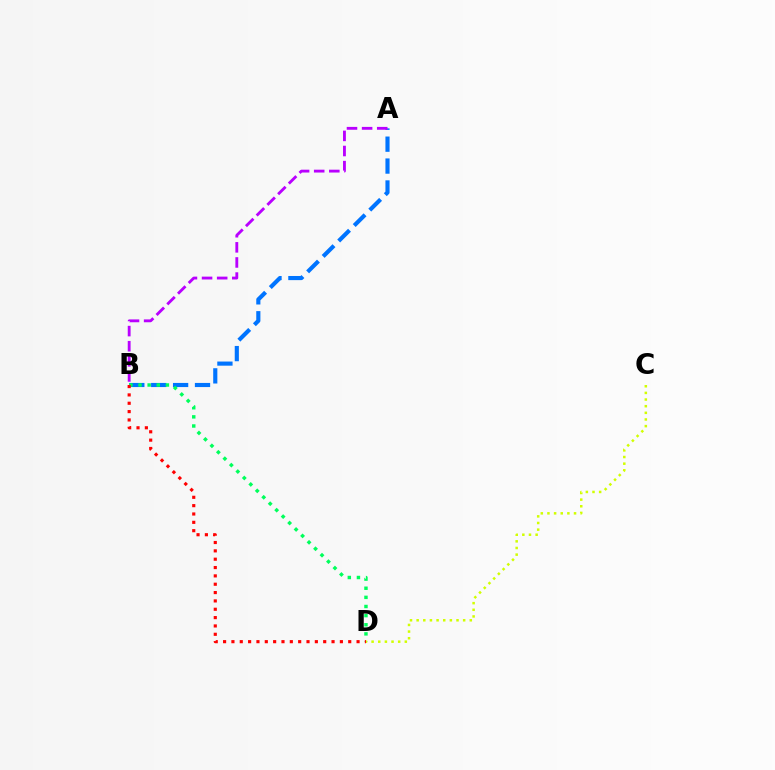{('A', 'B'): [{'color': '#0074ff', 'line_style': 'dashed', 'thickness': 2.98}, {'color': '#b900ff', 'line_style': 'dashed', 'thickness': 2.05}], ('B', 'D'): [{'color': '#00ff5c', 'line_style': 'dotted', 'thickness': 2.48}, {'color': '#ff0000', 'line_style': 'dotted', 'thickness': 2.27}], ('C', 'D'): [{'color': '#d1ff00', 'line_style': 'dotted', 'thickness': 1.81}]}